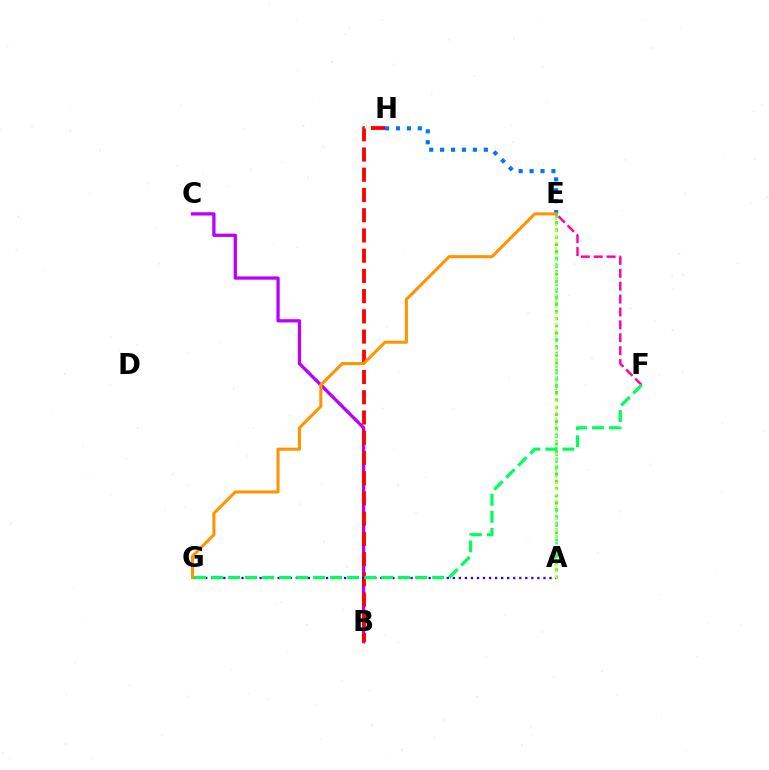{('E', 'H'): [{'color': '#0074ff', 'line_style': 'dotted', 'thickness': 2.97}], ('B', 'C'): [{'color': '#b900ff', 'line_style': 'solid', 'thickness': 2.35}], ('E', 'F'): [{'color': '#ff00ac', 'line_style': 'dashed', 'thickness': 1.75}], ('A', 'E'): [{'color': '#00fff6', 'line_style': 'dotted', 'thickness': 1.85}, {'color': '#3dff00', 'line_style': 'dotted', 'thickness': 2.01}, {'color': '#d1ff00', 'line_style': 'dotted', 'thickness': 1.59}], ('B', 'H'): [{'color': '#ff0000', 'line_style': 'dashed', 'thickness': 2.75}], ('A', 'G'): [{'color': '#2500ff', 'line_style': 'dotted', 'thickness': 1.64}], ('E', 'G'): [{'color': '#ff9400', 'line_style': 'solid', 'thickness': 2.19}], ('F', 'G'): [{'color': '#00ff5c', 'line_style': 'dashed', 'thickness': 2.31}]}